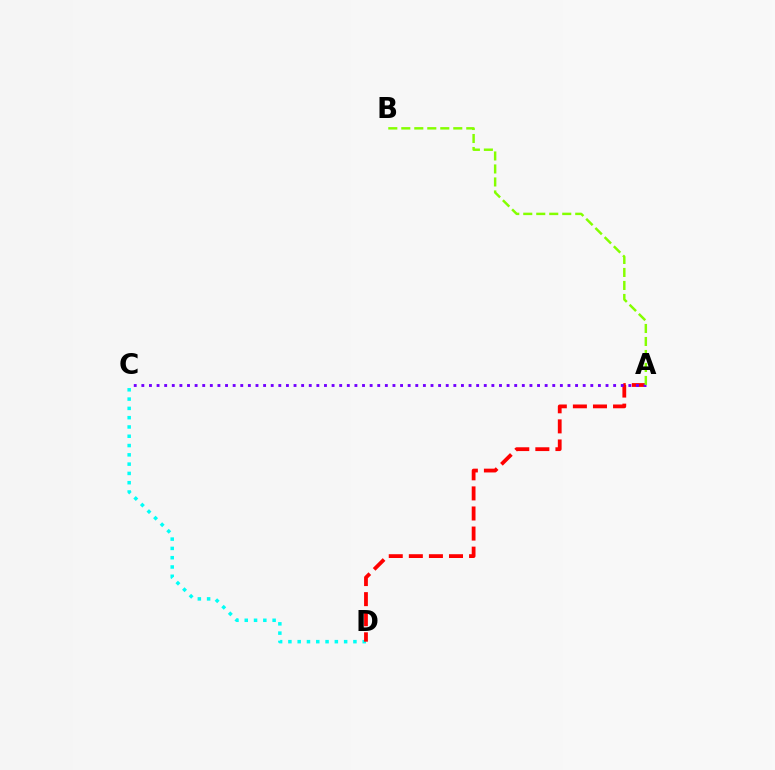{('C', 'D'): [{'color': '#00fff6', 'line_style': 'dotted', 'thickness': 2.52}], ('A', 'D'): [{'color': '#ff0000', 'line_style': 'dashed', 'thickness': 2.73}], ('A', 'C'): [{'color': '#7200ff', 'line_style': 'dotted', 'thickness': 2.07}], ('A', 'B'): [{'color': '#84ff00', 'line_style': 'dashed', 'thickness': 1.77}]}